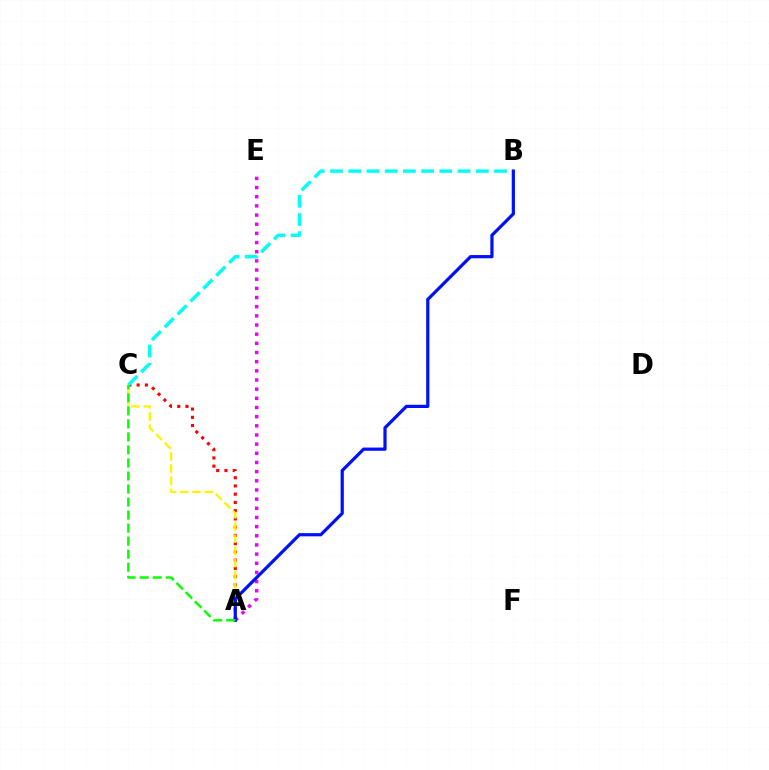{('A', 'C'): [{'color': '#ff0000', 'line_style': 'dotted', 'thickness': 2.24}, {'color': '#fcf500', 'line_style': 'dashed', 'thickness': 1.65}, {'color': '#08ff00', 'line_style': 'dashed', 'thickness': 1.77}], ('B', 'C'): [{'color': '#00fff6', 'line_style': 'dashed', 'thickness': 2.48}], ('A', 'E'): [{'color': '#ee00ff', 'line_style': 'dotted', 'thickness': 2.49}], ('A', 'B'): [{'color': '#0010ff', 'line_style': 'solid', 'thickness': 2.32}]}